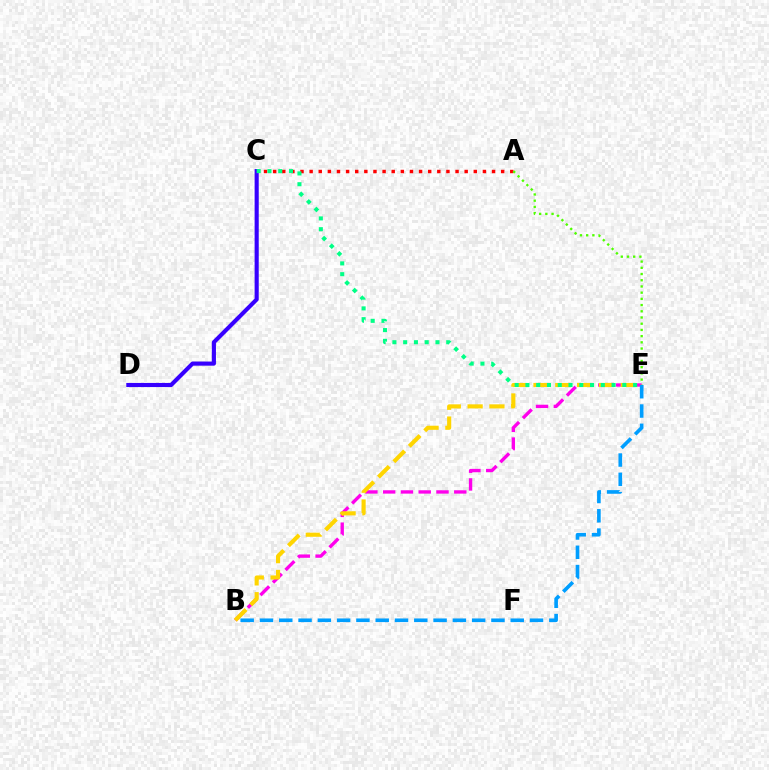{('B', 'E'): [{'color': '#ff00ed', 'line_style': 'dashed', 'thickness': 2.42}, {'color': '#ffd500', 'line_style': 'dashed', 'thickness': 2.96}, {'color': '#009eff', 'line_style': 'dashed', 'thickness': 2.62}], ('A', 'C'): [{'color': '#ff0000', 'line_style': 'dotted', 'thickness': 2.48}], ('A', 'E'): [{'color': '#4fff00', 'line_style': 'dotted', 'thickness': 1.69}], ('C', 'D'): [{'color': '#3700ff', 'line_style': 'solid', 'thickness': 2.96}], ('C', 'E'): [{'color': '#00ff86', 'line_style': 'dotted', 'thickness': 2.93}]}